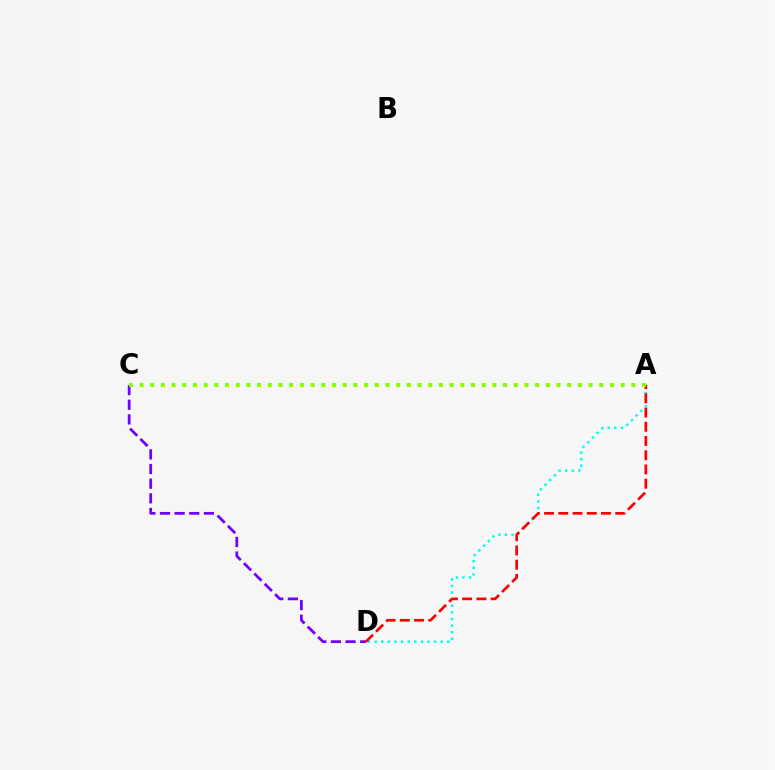{('A', 'D'): [{'color': '#00fff6', 'line_style': 'dotted', 'thickness': 1.8}, {'color': '#ff0000', 'line_style': 'dashed', 'thickness': 1.93}], ('C', 'D'): [{'color': '#7200ff', 'line_style': 'dashed', 'thickness': 1.99}], ('A', 'C'): [{'color': '#84ff00', 'line_style': 'dotted', 'thickness': 2.9}]}